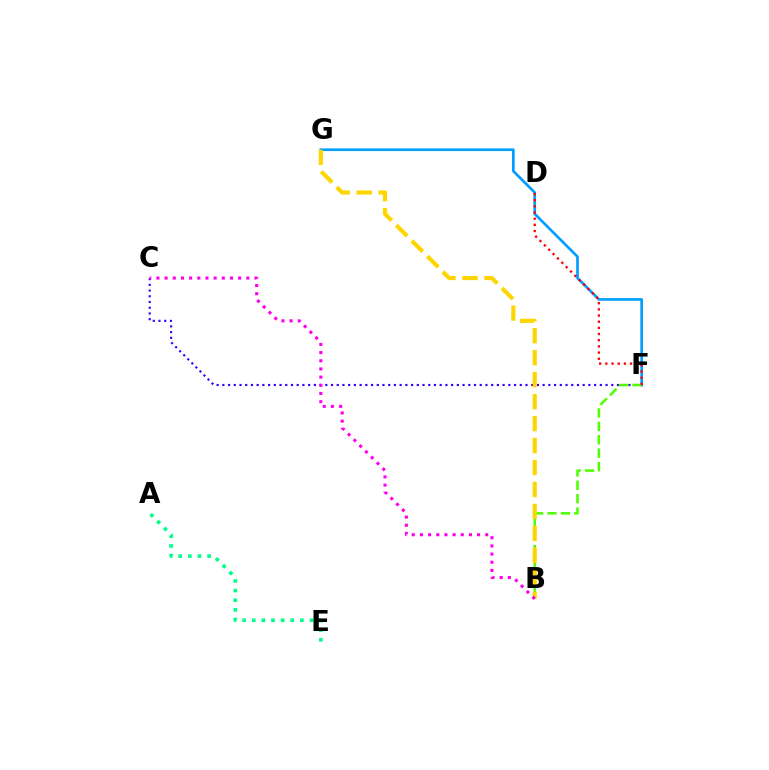{('A', 'E'): [{'color': '#00ff86', 'line_style': 'dotted', 'thickness': 2.62}], ('C', 'F'): [{'color': '#3700ff', 'line_style': 'dotted', 'thickness': 1.55}], ('F', 'G'): [{'color': '#009eff', 'line_style': 'solid', 'thickness': 1.93}], ('B', 'F'): [{'color': '#4fff00', 'line_style': 'dashed', 'thickness': 1.82}], ('D', 'F'): [{'color': '#ff0000', 'line_style': 'dotted', 'thickness': 1.68}], ('B', 'G'): [{'color': '#ffd500', 'line_style': 'dashed', 'thickness': 2.98}], ('B', 'C'): [{'color': '#ff00ed', 'line_style': 'dotted', 'thickness': 2.22}]}